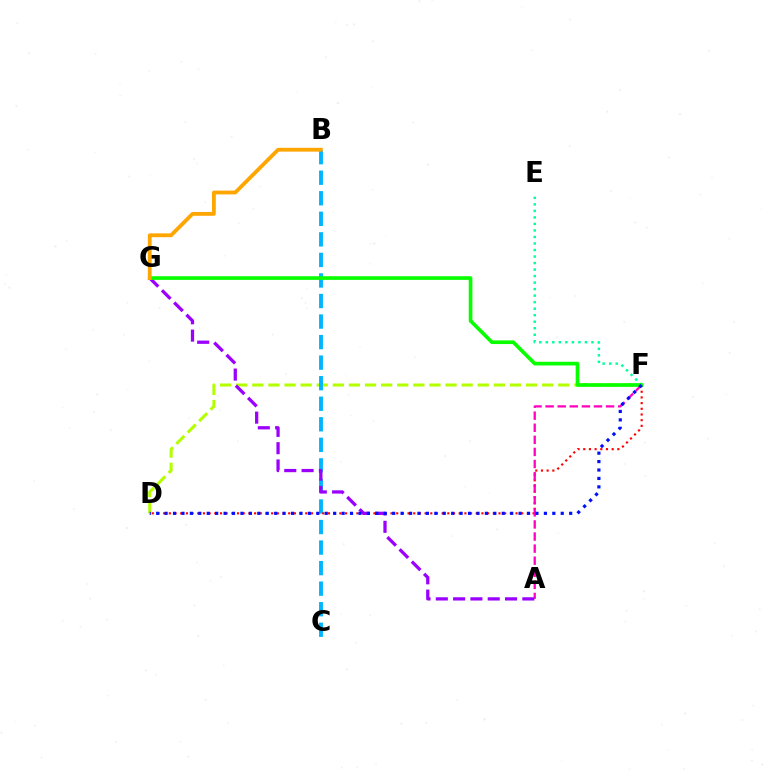{('D', 'F'): [{'color': '#b3ff00', 'line_style': 'dashed', 'thickness': 2.19}, {'color': '#ff0000', 'line_style': 'dotted', 'thickness': 1.54}, {'color': '#0010ff', 'line_style': 'dotted', 'thickness': 2.29}], ('B', 'C'): [{'color': '#00b5ff', 'line_style': 'dashed', 'thickness': 2.79}], ('A', 'F'): [{'color': '#ff00bd', 'line_style': 'dashed', 'thickness': 1.64}], ('E', 'F'): [{'color': '#00ff9d', 'line_style': 'dotted', 'thickness': 1.77}], ('A', 'G'): [{'color': '#9b00ff', 'line_style': 'dashed', 'thickness': 2.35}], ('F', 'G'): [{'color': '#08ff00', 'line_style': 'solid', 'thickness': 2.64}], ('B', 'G'): [{'color': '#ffa500', 'line_style': 'solid', 'thickness': 2.74}]}